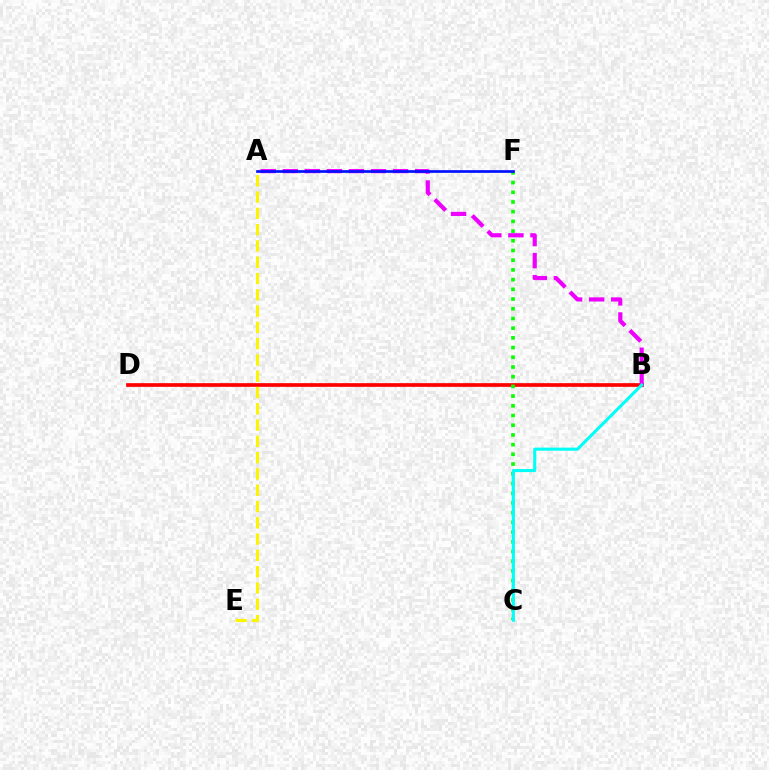{('B', 'D'): [{'color': '#ff0000', 'line_style': 'solid', 'thickness': 2.66}], ('C', 'F'): [{'color': '#08ff00', 'line_style': 'dotted', 'thickness': 2.64}], ('A', 'B'): [{'color': '#ee00ff', 'line_style': 'dashed', 'thickness': 3.0}], ('A', 'E'): [{'color': '#fcf500', 'line_style': 'dashed', 'thickness': 2.21}], ('A', 'F'): [{'color': '#0010ff', 'line_style': 'solid', 'thickness': 1.93}], ('B', 'C'): [{'color': '#00fff6', 'line_style': 'solid', 'thickness': 2.2}]}